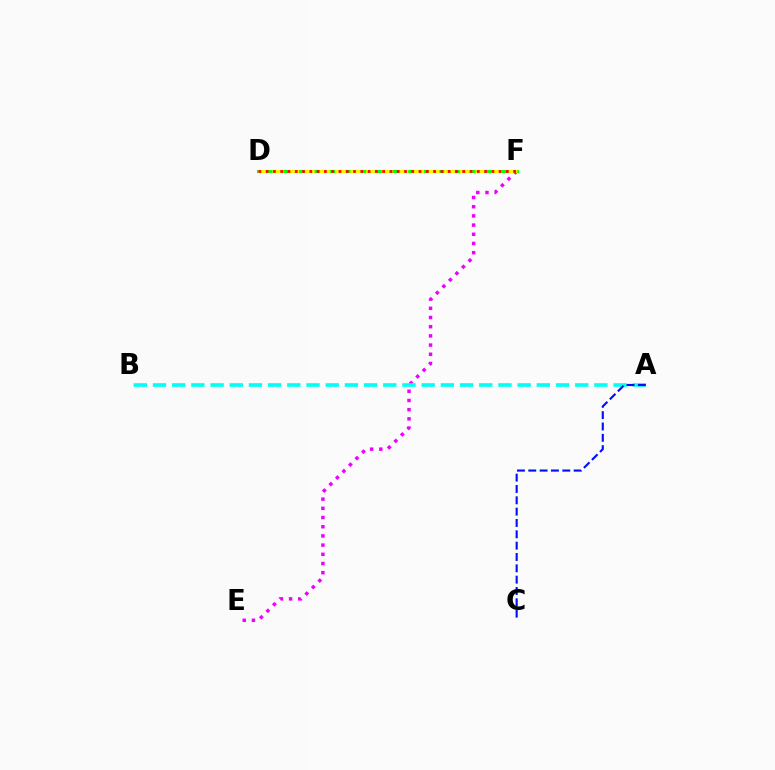{('D', 'F'): [{'color': '#08ff00', 'line_style': 'solid', 'thickness': 2.22}, {'color': '#fcf500', 'line_style': 'dashed', 'thickness': 2.12}, {'color': '#ff0000', 'line_style': 'dotted', 'thickness': 1.98}], ('E', 'F'): [{'color': '#ee00ff', 'line_style': 'dotted', 'thickness': 2.5}], ('A', 'B'): [{'color': '#00fff6', 'line_style': 'dashed', 'thickness': 2.61}], ('A', 'C'): [{'color': '#0010ff', 'line_style': 'dashed', 'thickness': 1.54}]}